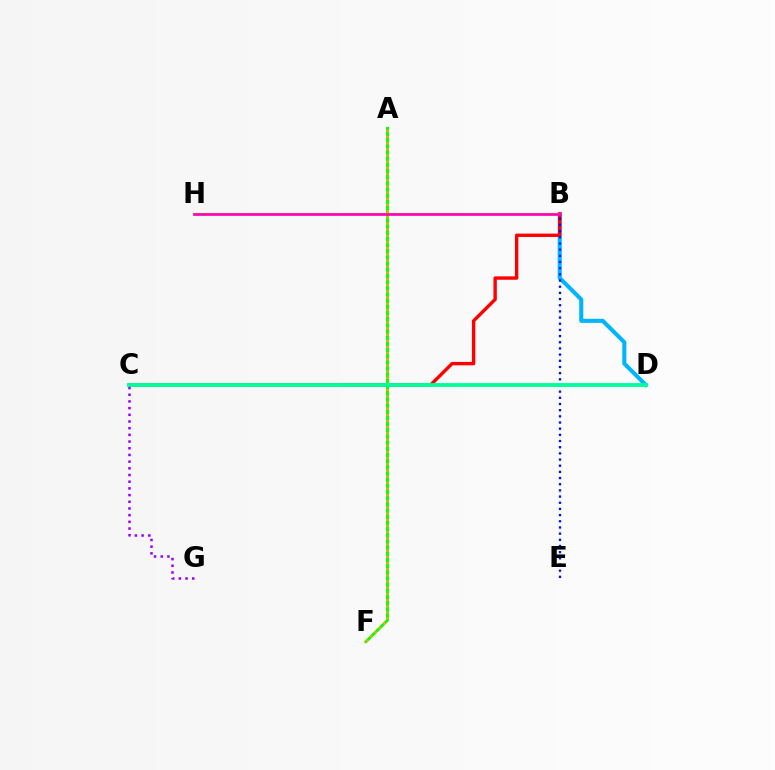{('B', 'D'): [{'color': '#00b5ff', 'line_style': 'solid', 'thickness': 2.92}], ('C', 'G'): [{'color': '#9b00ff', 'line_style': 'dotted', 'thickness': 1.82}], ('B', 'C'): [{'color': '#ff0000', 'line_style': 'solid', 'thickness': 2.44}], ('B', 'E'): [{'color': '#0010ff', 'line_style': 'dotted', 'thickness': 1.68}], ('A', 'F'): [{'color': '#08ff00', 'line_style': 'solid', 'thickness': 2.09}, {'color': '#ffa500', 'line_style': 'dotted', 'thickness': 1.68}], ('B', 'H'): [{'color': '#b3ff00', 'line_style': 'solid', 'thickness': 1.63}, {'color': '#ff00bd', 'line_style': 'solid', 'thickness': 1.92}], ('C', 'D'): [{'color': '#00ff9d', 'line_style': 'solid', 'thickness': 2.76}]}